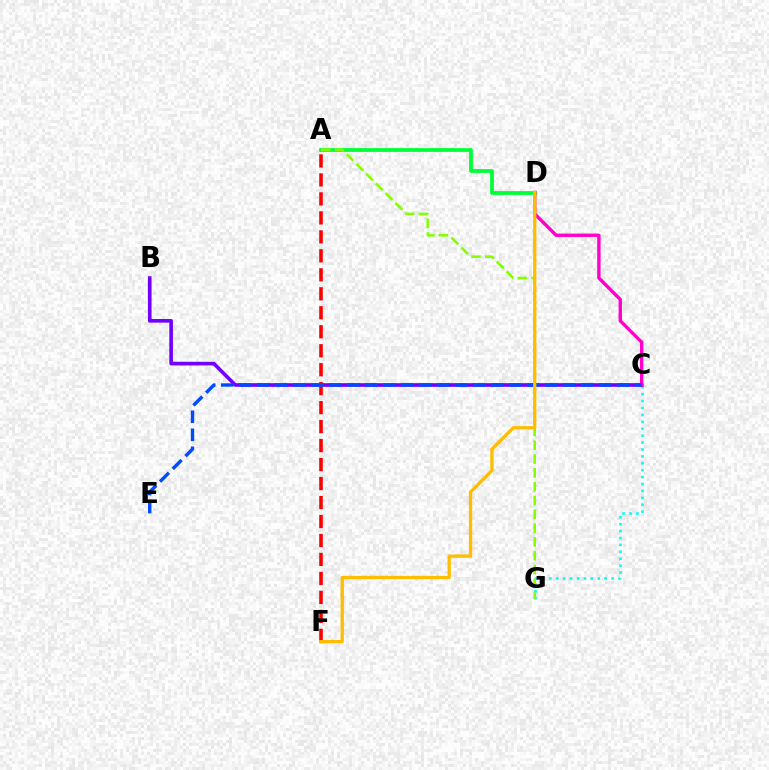{('C', 'G'): [{'color': '#00fff6', 'line_style': 'dotted', 'thickness': 1.88}], ('A', 'D'): [{'color': '#00ff39', 'line_style': 'solid', 'thickness': 2.72}], ('B', 'C'): [{'color': '#7200ff', 'line_style': 'solid', 'thickness': 2.62}], ('A', 'G'): [{'color': '#84ff00', 'line_style': 'dashed', 'thickness': 1.88}], ('A', 'F'): [{'color': '#ff0000', 'line_style': 'dashed', 'thickness': 2.58}], ('C', 'D'): [{'color': '#ff00cf', 'line_style': 'solid', 'thickness': 2.43}], ('C', 'E'): [{'color': '#004bff', 'line_style': 'dashed', 'thickness': 2.44}], ('D', 'F'): [{'color': '#ffbd00', 'line_style': 'solid', 'thickness': 2.38}]}